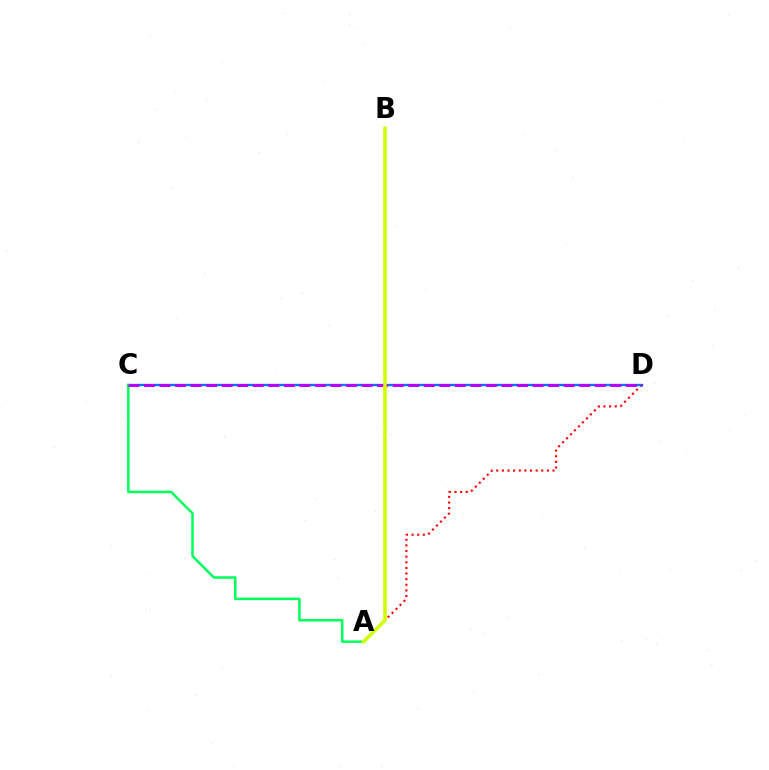{('A', 'D'): [{'color': '#ff0000', 'line_style': 'dotted', 'thickness': 1.53}], ('C', 'D'): [{'color': '#0074ff', 'line_style': 'solid', 'thickness': 1.69}, {'color': '#b900ff', 'line_style': 'dashed', 'thickness': 2.11}], ('A', 'C'): [{'color': '#00ff5c', 'line_style': 'solid', 'thickness': 1.8}], ('A', 'B'): [{'color': '#d1ff00', 'line_style': 'solid', 'thickness': 2.56}]}